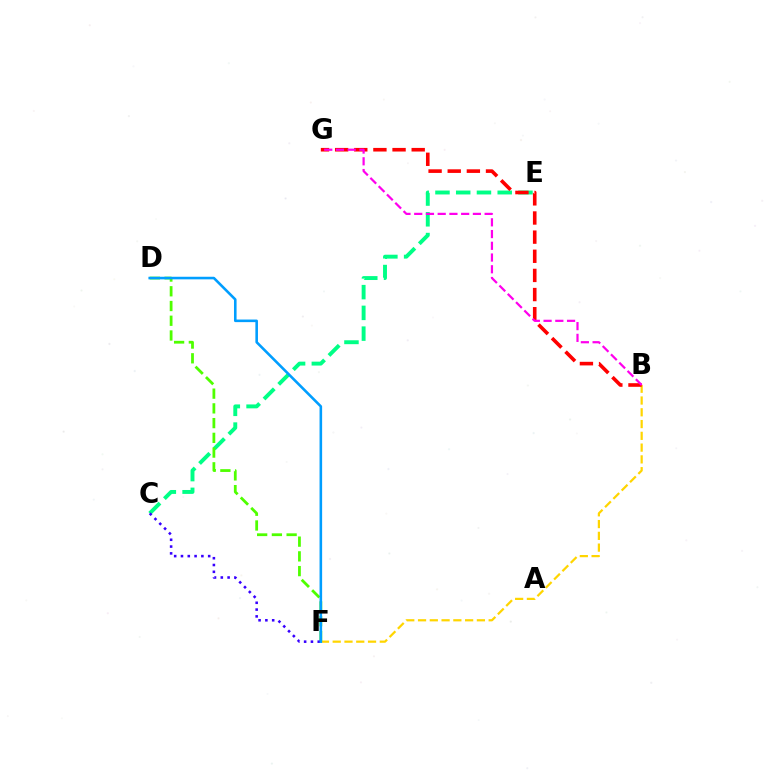{('C', 'E'): [{'color': '#00ff86', 'line_style': 'dashed', 'thickness': 2.82}], ('B', 'F'): [{'color': '#ffd500', 'line_style': 'dashed', 'thickness': 1.6}], ('B', 'G'): [{'color': '#ff0000', 'line_style': 'dashed', 'thickness': 2.6}, {'color': '#ff00ed', 'line_style': 'dashed', 'thickness': 1.59}], ('D', 'F'): [{'color': '#4fff00', 'line_style': 'dashed', 'thickness': 2.0}, {'color': '#009eff', 'line_style': 'solid', 'thickness': 1.86}], ('C', 'F'): [{'color': '#3700ff', 'line_style': 'dotted', 'thickness': 1.85}]}